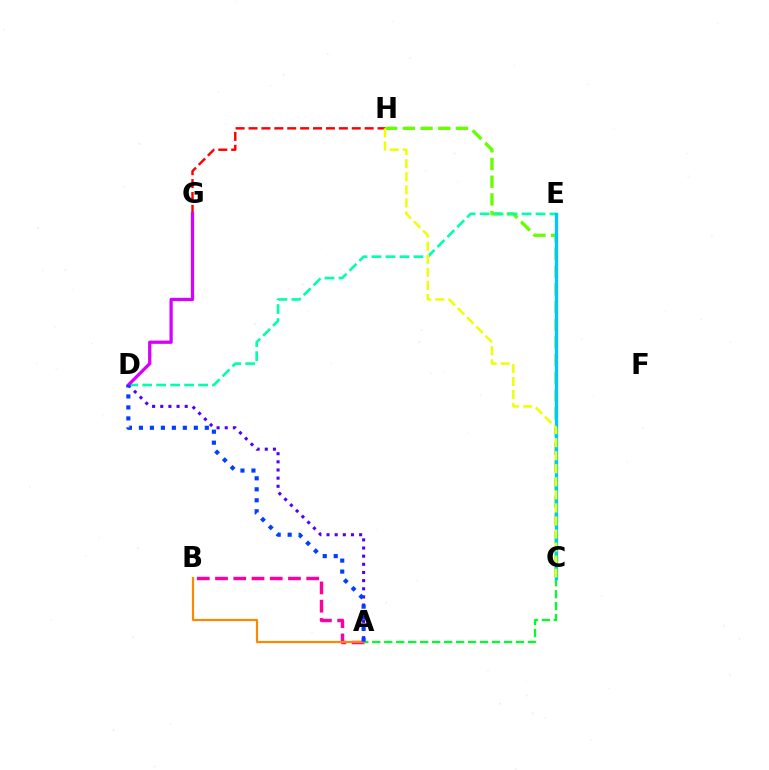{('C', 'H'): [{'color': '#66ff00', 'line_style': 'dashed', 'thickness': 2.4}, {'color': '#eeff00', 'line_style': 'dashed', 'thickness': 1.77}], ('A', 'D'): [{'color': '#4f00ff', 'line_style': 'dotted', 'thickness': 2.21}, {'color': '#003fff', 'line_style': 'dotted', 'thickness': 2.98}], ('A', 'C'): [{'color': '#00ff27', 'line_style': 'dashed', 'thickness': 1.63}], ('D', 'E'): [{'color': '#00ffaf', 'line_style': 'dashed', 'thickness': 1.9}], ('C', 'E'): [{'color': '#00c7ff', 'line_style': 'solid', 'thickness': 2.39}], ('A', 'B'): [{'color': '#ff00a0', 'line_style': 'dashed', 'thickness': 2.48}, {'color': '#ff8800', 'line_style': 'solid', 'thickness': 1.57}], ('G', 'H'): [{'color': '#ff0000', 'line_style': 'dashed', 'thickness': 1.75}], ('D', 'G'): [{'color': '#d600ff', 'line_style': 'solid', 'thickness': 2.34}]}